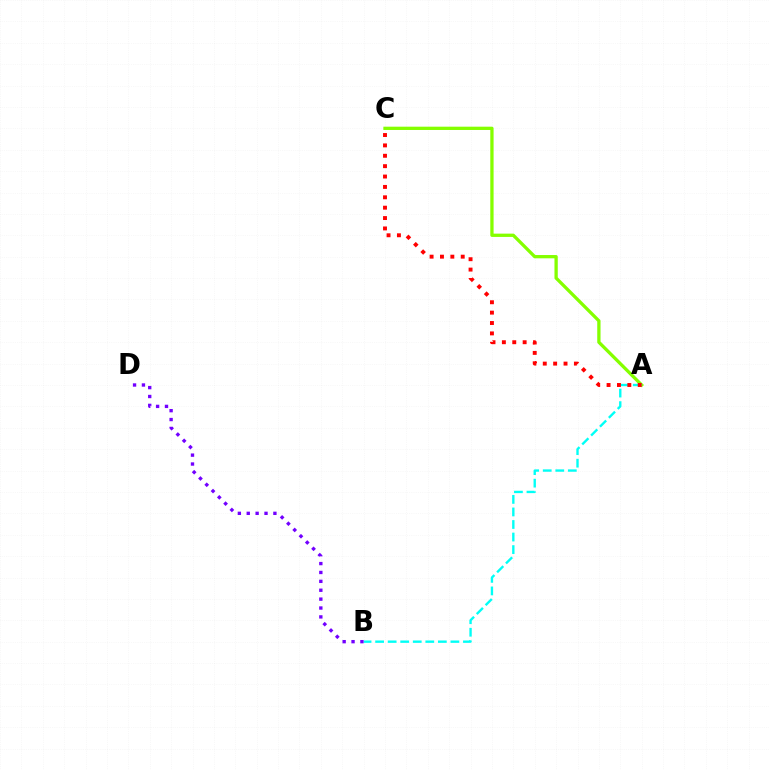{('A', 'C'): [{'color': '#84ff00', 'line_style': 'solid', 'thickness': 2.37}, {'color': '#ff0000', 'line_style': 'dotted', 'thickness': 2.82}], ('A', 'B'): [{'color': '#00fff6', 'line_style': 'dashed', 'thickness': 1.7}], ('B', 'D'): [{'color': '#7200ff', 'line_style': 'dotted', 'thickness': 2.41}]}